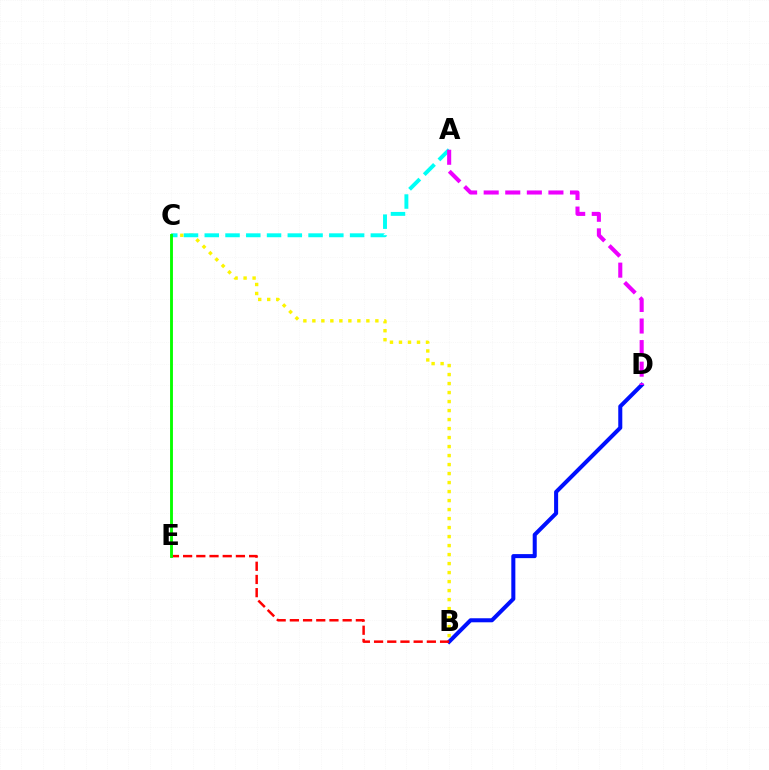{('B', 'D'): [{'color': '#0010ff', 'line_style': 'solid', 'thickness': 2.9}], ('B', 'E'): [{'color': '#ff0000', 'line_style': 'dashed', 'thickness': 1.79}], ('B', 'C'): [{'color': '#fcf500', 'line_style': 'dotted', 'thickness': 2.45}], ('A', 'C'): [{'color': '#00fff6', 'line_style': 'dashed', 'thickness': 2.82}], ('A', 'D'): [{'color': '#ee00ff', 'line_style': 'dashed', 'thickness': 2.93}], ('C', 'E'): [{'color': '#08ff00', 'line_style': 'solid', 'thickness': 2.07}]}